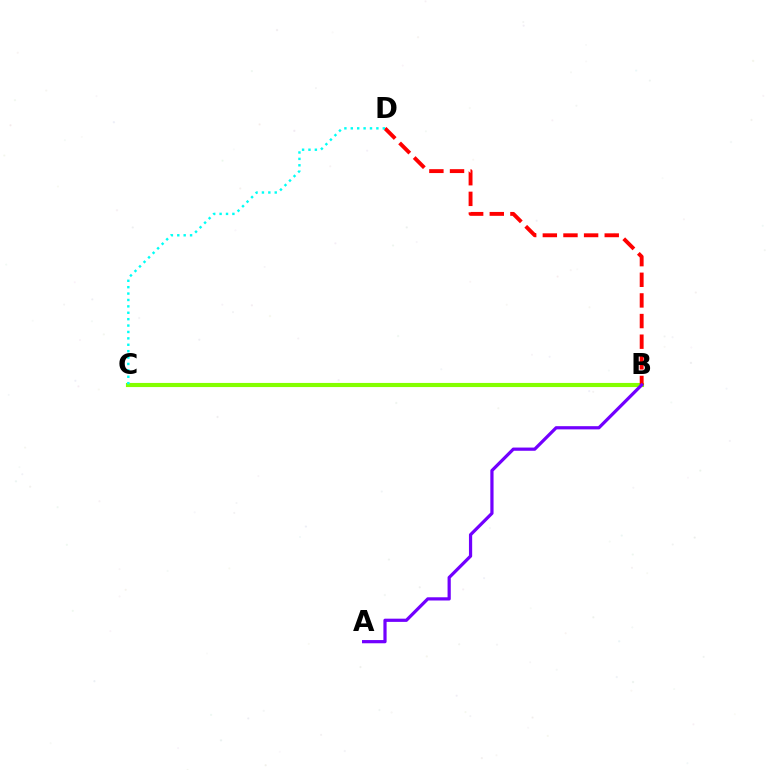{('B', 'C'): [{'color': '#84ff00', 'line_style': 'solid', 'thickness': 2.97}], ('B', 'D'): [{'color': '#ff0000', 'line_style': 'dashed', 'thickness': 2.8}], ('A', 'B'): [{'color': '#7200ff', 'line_style': 'solid', 'thickness': 2.31}], ('C', 'D'): [{'color': '#00fff6', 'line_style': 'dotted', 'thickness': 1.74}]}